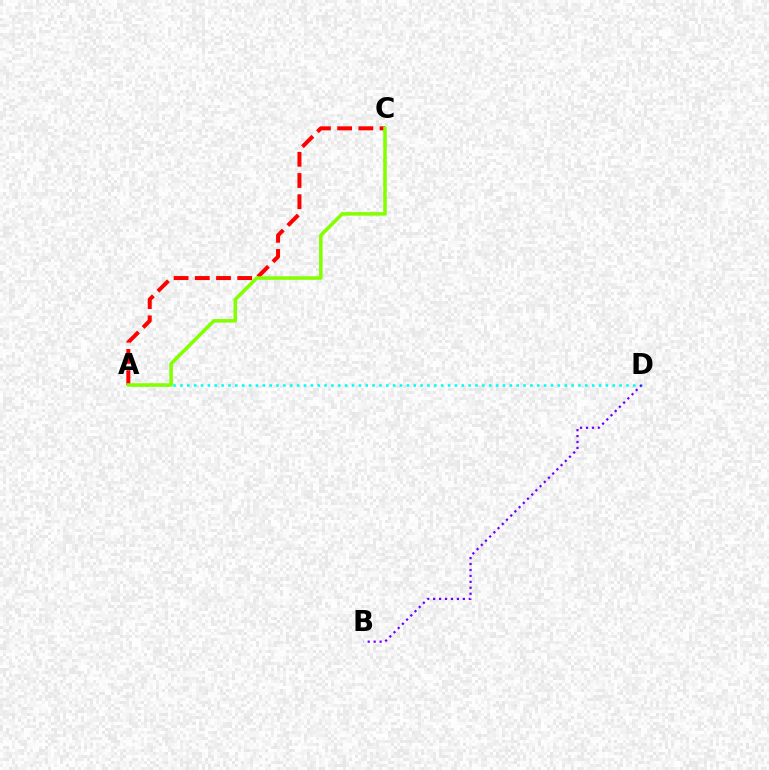{('A', 'D'): [{'color': '#00fff6', 'line_style': 'dotted', 'thickness': 1.86}], ('B', 'D'): [{'color': '#7200ff', 'line_style': 'dotted', 'thickness': 1.61}], ('A', 'C'): [{'color': '#ff0000', 'line_style': 'dashed', 'thickness': 2.88}, {'color': '#84ff00', 'line_style': 'solid', 'thickness': 2.55}]}